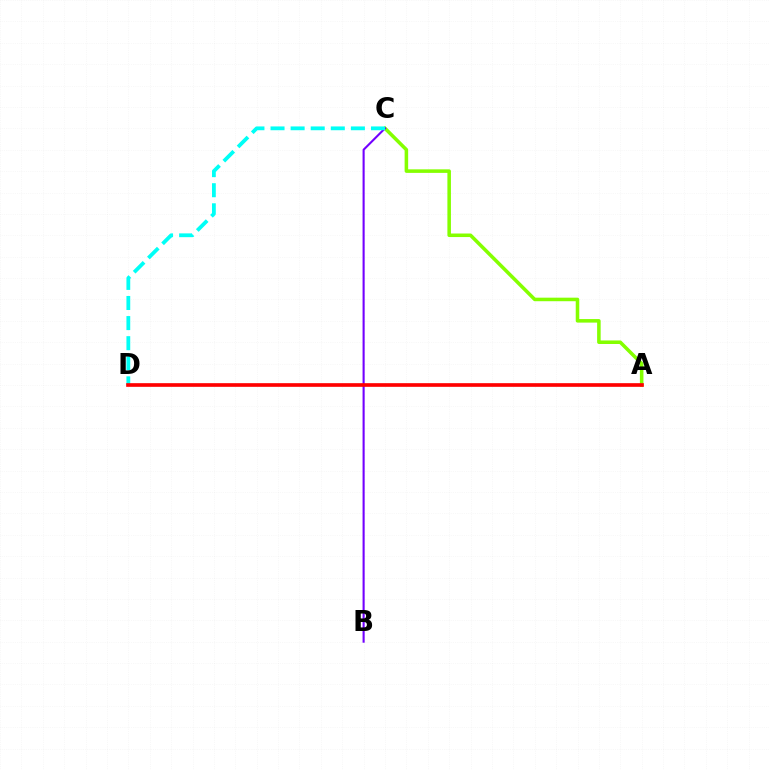{('A', 'C'): [{'color': '#84ff00', 'line_style': 'solid', 'thickness': 2.55}], ('B', 'C'): [{'color': '#7200ff', 'line_style': 'solid', 'thickness': 1.51}], ('C', 'D'): [{'color': '#00fff6', 'line_style': 'dashed', 'thickness': 2.73}], ('A', 'D'): [{'color': '#ff0000', 'line_style': 'solid', 'thickness': 2.63}]}